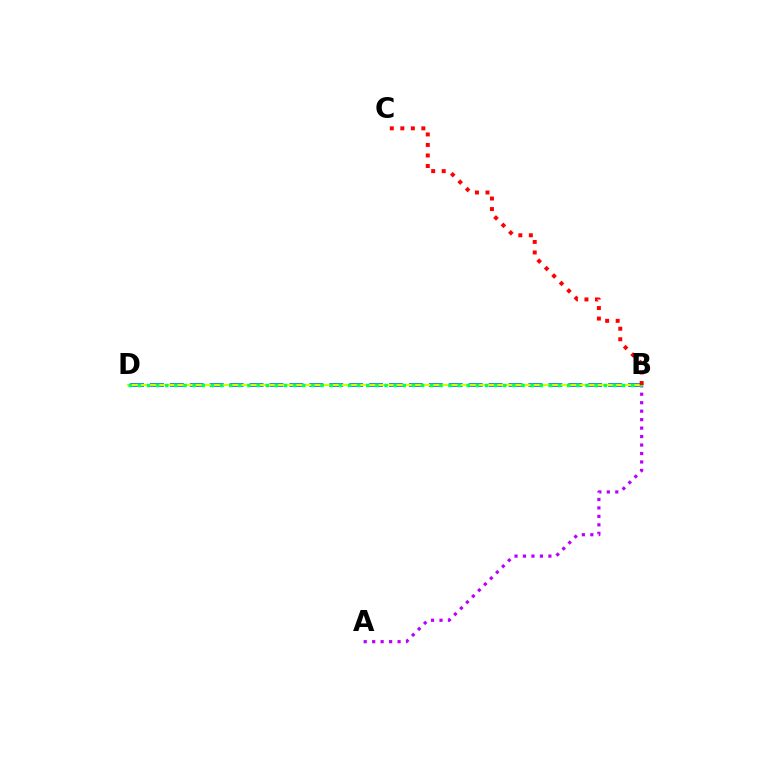{('B', 'D'): [{'color': '#0074ff', 'line_style': 'dashed', 'thickness': 2.71}, {'color': '#d1ff00', 'line_style': 'solid', 'thickness': 1.54}, {'color': '#00ff5c', 'line_style': 'dotted', 'thickness': 2.48}], ('A', 'B'): [{'color': '#b900ff', 'line_style': 'dotted', 'thickness': 2.3}], ('B', 'C'): [{'color': '#ff0000', 'line_style': 'dotted', 'thickness': 2.86}]}